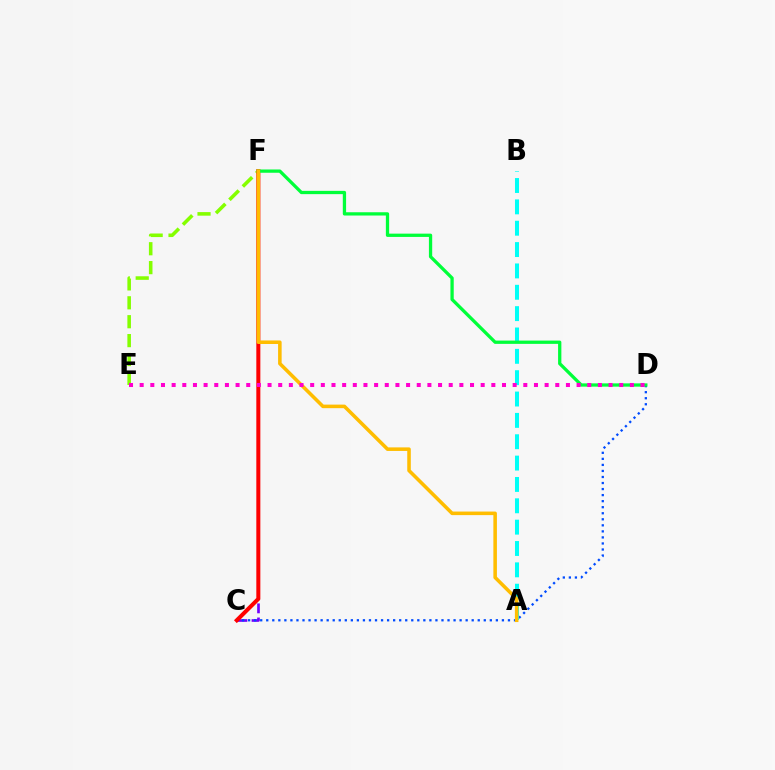{('C', 'F'): [{'color': '#7200ff', 'line_style': 'dashed', 'thickness': 1.92}, {'color': '#ff0000', 'line_style': 'solid', 'thickness': 2.9}], ('C', 'D'): [{'color': '#004bff', 'line_style': 'dotted', 'thickness': 1.64}], ('A', 'B'): [{'color': '#00fff6', 'line_style': 'dashed', 'thickness': 2.9}], ('E', 'F'): [{'color': '#84ff00', 'line_style': 'dashed', 'thickness': 2.57}], ('D', 'F'): [{'color': '#00ff39', 'line_style': 'solid', 'thickness': 2.36}], ('A', 'F'): [{'color': '#ffbd00', 'line_style': 'solid', 'thickness': 2.56}], ('D', 'E'): [{'color': '#ff00cf', 'line_style': 'dotted', 'thickness': 2.9}]}